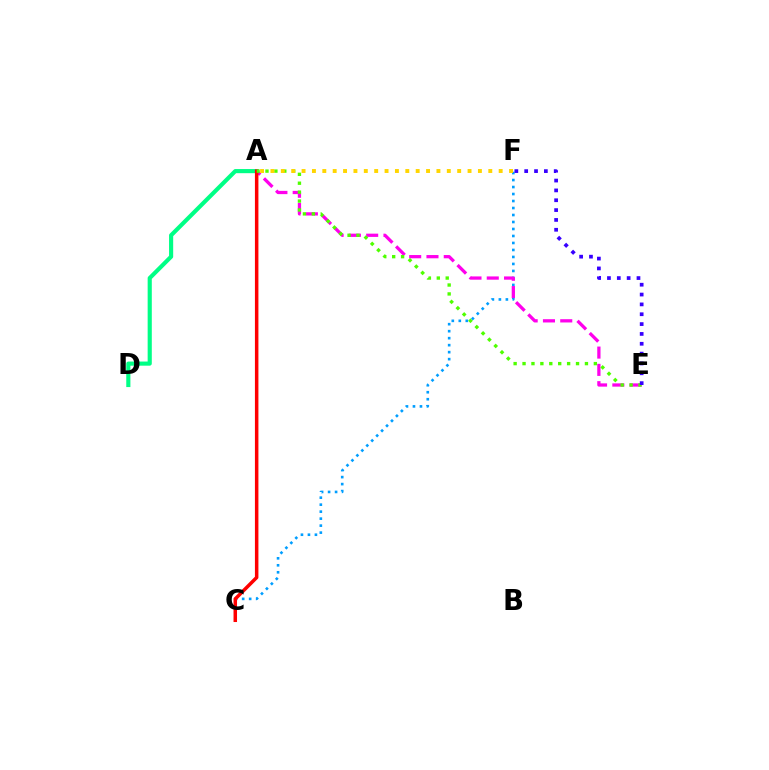{('C', 'F'): [{'color': '#009eff', 'line_style': 'dotted', 'thickness': 1.9}], ('A', 'E'): [{'color': '#ff00ed', 'line_style': 'dashed', 'thickness': 2.35}, {'color': '#4fff00', 'line_style': 'dotted', 'thickness': 2.42}], ('A', 'D'): [{'color': '#00ff86', 'line_style': 'solid', 'thickness': 2.98}], ('A', 'C'): [{'color': '#ff0000', 'line_style': 'solid', 'thickness': 2.52}], ('A', 'F'): [{'color': '#ffd500', 'line_style': 'dotted', 'thickness': 2.82}], ('E', 'F'): [{'color': '#3700ff', 'line_style': 'dotted', 'thickness': 2.67}]}